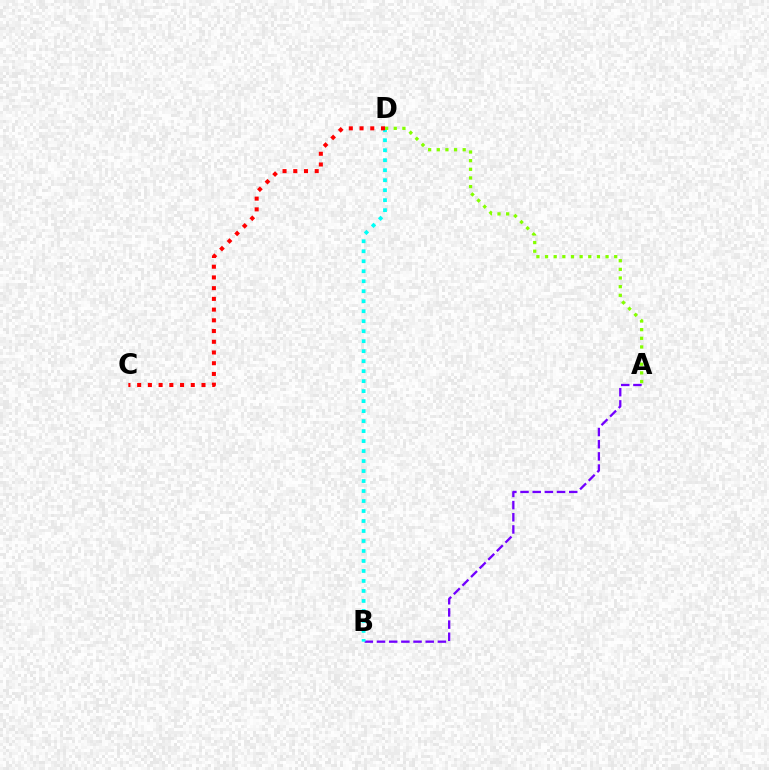{('A', 'B'): [{'color': '#7200ff', 'line_style': 'dashed', 'thickness': 1.65}], ('B', 'D'): [{'color': '#00fff6', 'line_style': 'dotted', 'thickness': 2.71}], ('A', 'D'): [{'color': '#84ff00', 'line_style': 'dotted', 'thickness': 2.35}], ('C', 'D'): [{'color': '#ff0000', 'line_style': 'dotted', 'thickness': 2.91}]}